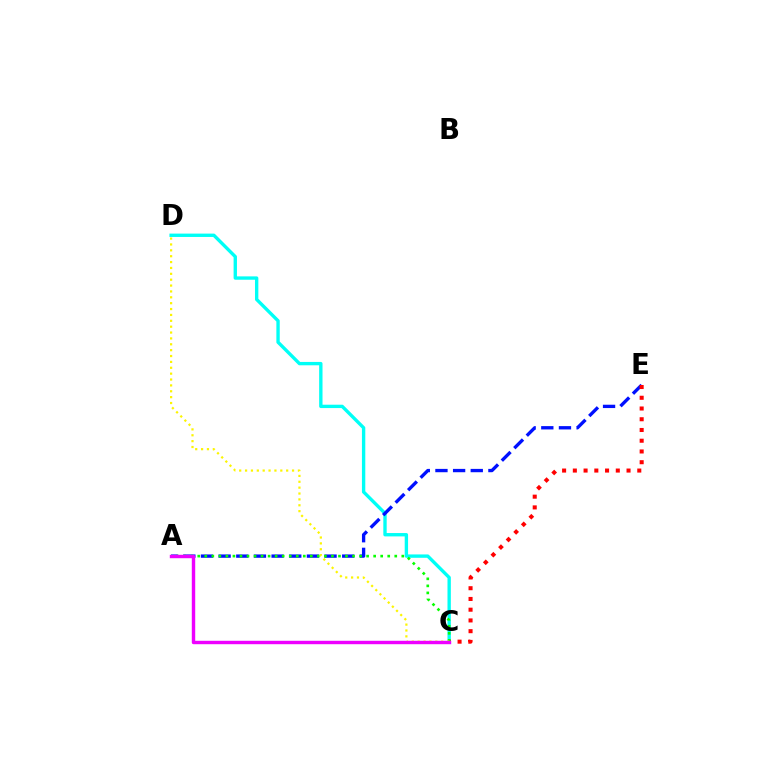{('C', 'D'): [{'color': '#00fff6', 'line_style': 'solid', 'thickness': 2.42}, {'color': '#fcf500', 'line_style': 'dotted', 'thickness': 1.6}], ('A', 'E'): [{'color': '#0010ff', 'line_style': 'dashed', 'thickness': 2.4}], ('C', 'E'): [{'color': '#ff0000', 'line_style': 'dotted', 'thickness': 2.92}], ('A', 'C'): [{'color': '#08ff00', 'line_style': 'dotted', 'thickness': 1.91}, {'color': '#ee00ff', 'line_style': 'solid', 'thickness': 2.46}]}